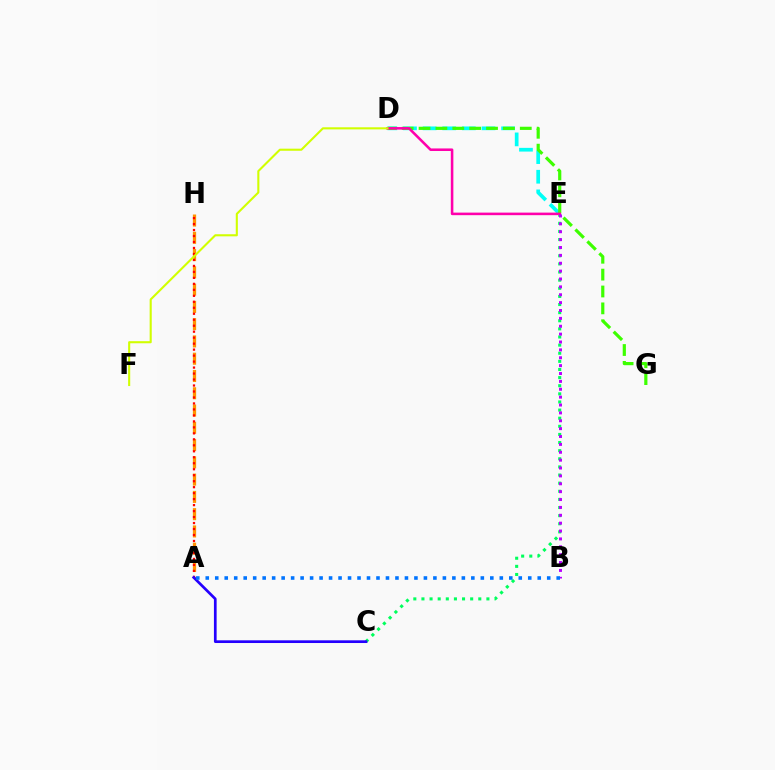{('C', 'E'): [{'color': '#00ff5c', 'line_style': 'dotted', 'thickness': 2.21}], ('D', 'E'): [{'color': '#00fff6', 'line_style': 'dashed', 'thickness': 2.67}, {'color': '#ff00ac', 'line_style': 'solid', 'thickness': 1.85}], ('D', 'G'): [{'color': '#3dff00', 'line_style': 'dashed', 'thickness': 2.29}], ('A', 'H'): [{'color': '#ff9400', 'line_style': 'dashed', 'thickness': 2.35}, {'color': '#ff0000', 'line_style': 'dotted', 'thickness': 1.62}], ('A', 'C'): [{'color': '#2500ff', 'line_style': 'solid', 'thickness': 1.94}], ('B', 'E'): [{'color': '#b900ff', 'line_style': 'dotted', 'thickness': 2.14}], ('D', 'F'): [{'color': '#d1ff00', 'line_style': 'solid', 'thickness': 1.51}], ('A', 'B'): [{'color': '#0074ff', 'line_style': 'dotted', 'thickness': 2.58}]}